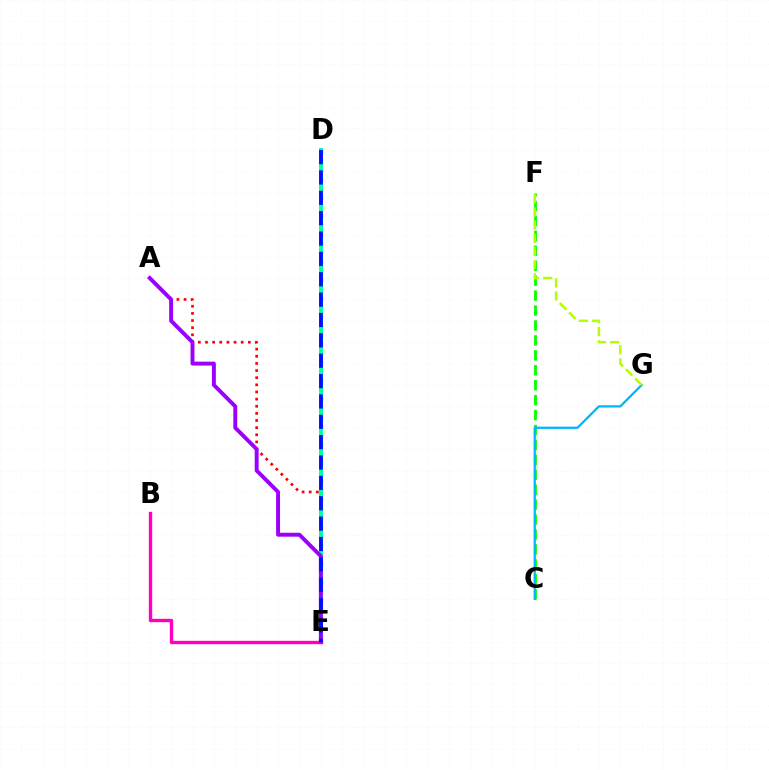{('C', 'F'): [{'color': '#08ff00', 'line_style': 'dashed', 'thickness': 2.03}], ('D', 'E'): [{'color': '#ffa500', 'line_style': 'dotted', 'thickness': 2.49}, {'color': '#00ff9d', 'line_style': 'solid', 'thickness': 2.89}, {'color': '#0010ff', 'line_style': 'dashed', 'thickness': 2.77}], ('C', 'G'): [{'color': '#00b5ff', 'line_style': 'solid', 'thickness': 1.62}], ('A', 'E'): [{'color': '#ff0000', 'line_style': 'dotted', 'thickness': 1.94}, {'color': '#9b00ff', 'line_style': 'solid', 'thickness': 2.82}], ('B', 'E'): [{'color': '#ff00bd', 'line_style': 'solid', 'thickness': 2.42}], ('F', 'G'): [{'color': '#b3ff00', 'line_style': 'dashed', 'thickness': 1.79}]}